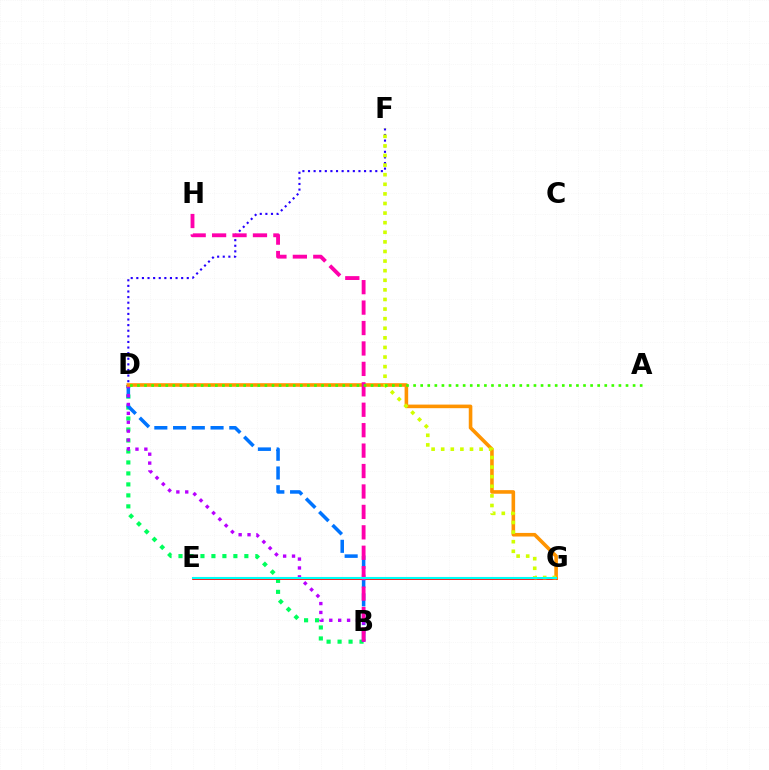{('B', 'D'): [{'color': '#00ff5c', 'line_style': 'dotted', 'thickness': 2.98}, {'color': '#0074ff', 'line_style': 'dashed', 'thickness': 2.55}, {'color': '#b900ff', 'line_style': 'dotted', 'thickness': 2.42}], ('D', 'F'): [{'color': '#2500ff', 'line_style': 'dotted', 'thickness': 1.52}], ('E', 'G'): [{'color': '#ff0000', 'line_style': 'solid', 'thickness': 1.98}, {'color': '#00fff6', 'line_style': 'solid', 'thickness': 1.51}], ('D', 'G'): [{'color': '#ff9400', 'line_style': 'solid', 'thickness': 2.59}], ('B', 'H'): [{'color': '#ff00ac', 'line_style': 'dashed', 'thickness': 2.78}], ('F', 'G'): [{'color': '#d1ff00', 'line_style': 'dotted', 'thickness': 2.61}], ('A', 'D'): [{'color': '#3dff00', 'line_style': 'dotted', 'thickness': 1.92}]}